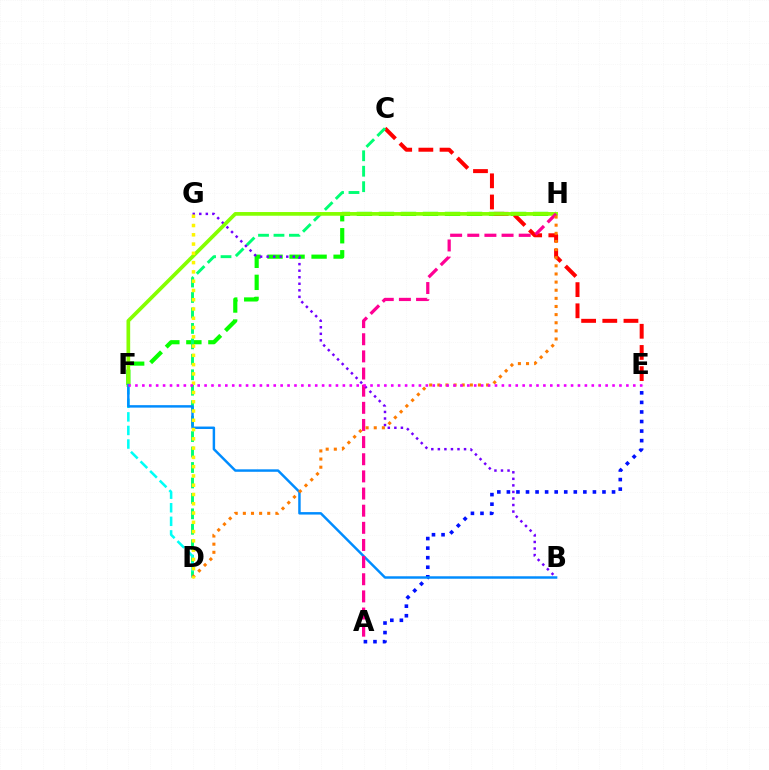{('F', 'H'): [{'color': '#08ff00', 'line_style': 'dashed', 'thickness': 2.99}, {'color': '#84ff00', 'line_style': 'solid', 'thickness': 2.66}], ('C', 'E'): [{'color': '#ff0000', 'line_style': 'dashed', 'thickness': 2.88}], ('C', 'D'): [{'color': '#00ff74', 'line_style': 'dashed', 'thickness': 2.1}], ('D', 'F'): [{'color': '#00fff6', 'line_style': 'dashed', 'thickness': 1.84}], ('B', 'G'): [{'color': '#7200ff', 'line_style': 'dotted', 'thickness': 1.78}], ('A', 'E'): [{'color': '#0010ff', 'line_style': 'dotted', 'thickness': 2.6}], ('B', 'F'): [{'color': '#008cff', 'line_style': 'solid', 'thickness': 1.77}], ('A', 'H'): [{'color': '#ff0094', 'line_style': 'dashed', 'thickness': 2.33}], ('D', 'H'): [{'color': '#ff7c00', 'line_style': 'dotted', 'thickness': 2.21}], ('D', 'G'): [{'color': '#fcf500', 'line_style': 'dotted', 'thickness': 2.52}], ('E', 'F'): [{'color': '#ee00ff', 'line_style': 'dotted', 'thickness': 1.88}]}